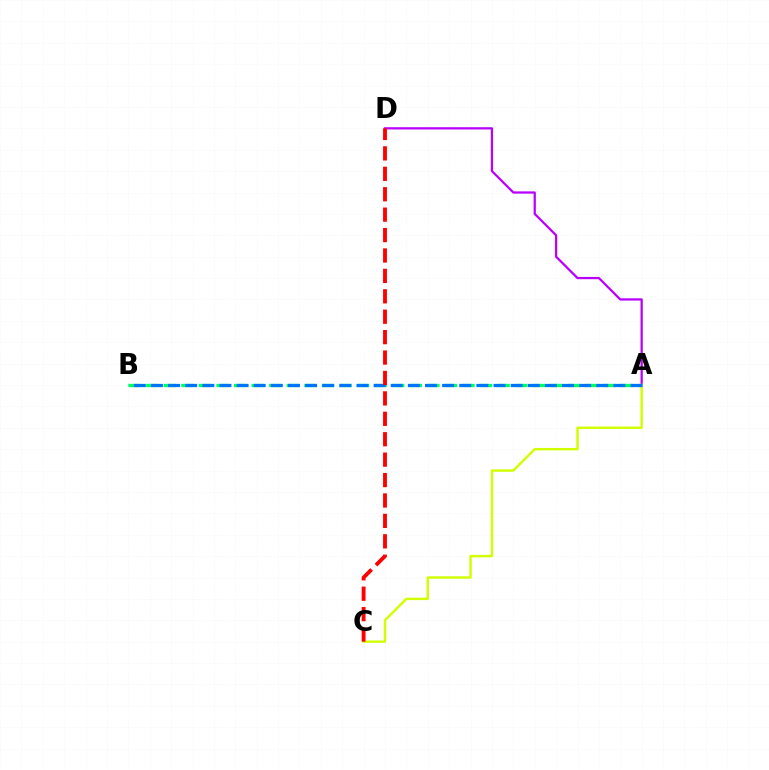{('A', 'B'): [{'color': '#00ff5c', 'line_style': 'dashed', 'thickness': 2.39}, {'color': '#0074ff', 'line_style': 'dashed', 'thickness': 2.33}], ('A', 'D'): [{'color': '#b900ff', 'line_style': 'solid', 'thickness': 1.63}], ('A', 'C'): [{'color': '#d1ff00', 'line_style': 'solid', 'thickness': 1.74}], ('C', 'D'): [{'color': '#ff0000', 'line_style': 'dashed', 'thickness': 2.77}]}